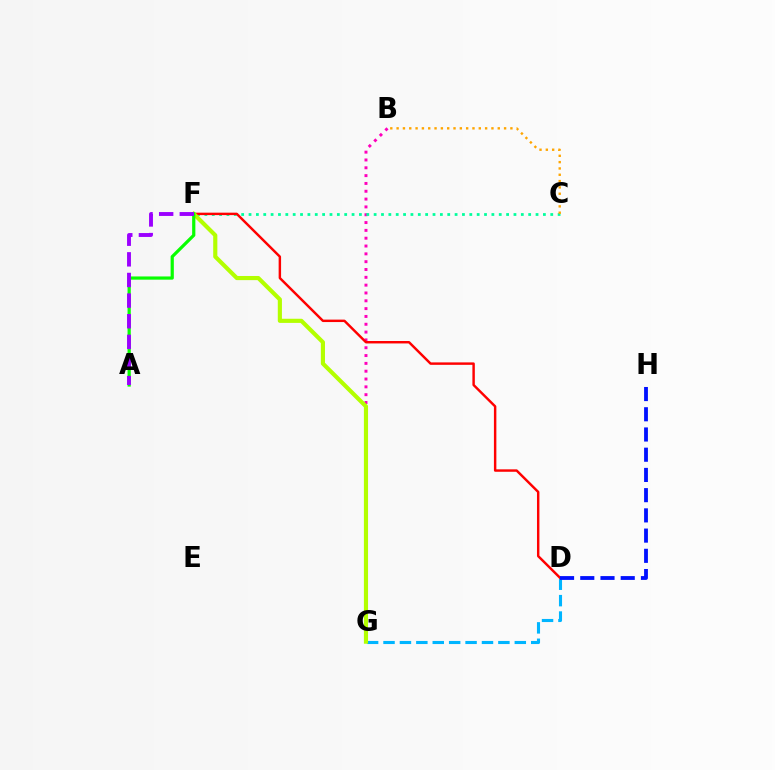{('B', 'G'): [{'color': '#ff00bd', 'line_style': 'dotted', 'thickness': 2.13}], ('D', 'G'): [{'color': '#00b5ff', 'line_style': 'dashed', 'thickness': 2.23}], ('C', 'F'): [{'color': '#00ff9d', 'line_style': 'dotted', 'thickness': 2.0}], ('D', 'F'): [{'color': '#ff0000', 'line_style': 'solid', 'thickness': 1.76}], ('D', 'H'): [{'color': '#0010ff', 'line_style': 'dashed', 'thickness': 2.75}], ('F', 'G'): [{'color': '#b3ff00', 'line_style': 'solid', 'thickness': 2.98}], ('B', 'C'): [{'color': '#ffa500', 'line_style': 'dotted', 'thickness': 1.72}], ('A', 'F'): [{'color': '#08ff00', 'line_style': 'solid', 'thickness': 2.31}, {'color': '#9b00ff', 'line_style': 'dashed', 'thickness': 2.8}]}